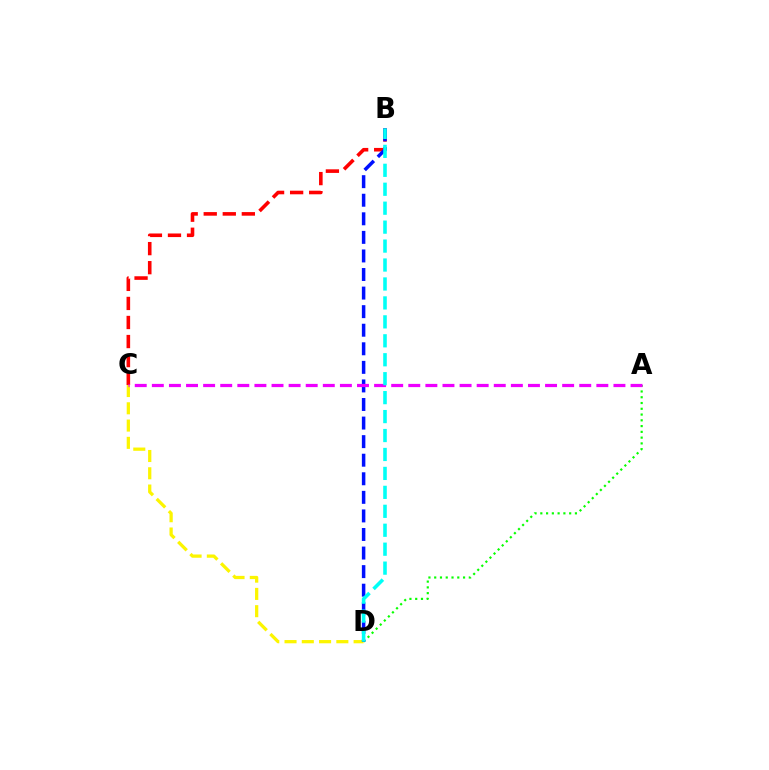{('A', 'D'): [{'color': '#08ff00', 'line_style': 'dotted', 'thickness': 1.57}], ('C', 'D'): [{'color': '#fcf500', 'line_style': 'dashed', 'thickness': 2.35}], ('B', 'C'): [{'color': '#ff0000', 'line_style': 'dashed', 'thickness': 2.59}], ('B', 'D'): [{'color': '#0010ff', 'line_style': 'dashed', 'thickness': 2.52}, {'color': '#00fff6', 'line_style': 'dashed', 'thickness': 2.57}], ('A', 'C'): [{'color': '#ee00ff', 'line_style': 'dashed', 'thickness': 2.32}]}